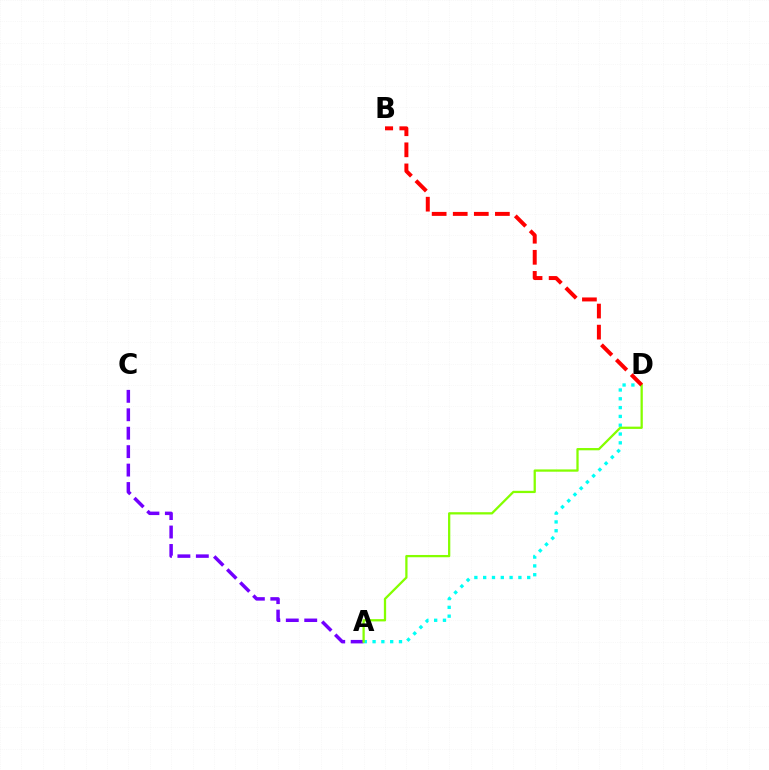{('A', 'C'): [{'color': '#7200ff', 'line_style': 'dashed', 'thickness': 2.5}], ('A', 'D'): [{'color': '#00fff6', 'line_style': 'dotted', 'thickness': 2.39}, {'color': '#84ff00', 'line_style': 'solid', 'thickness': 1.64}], ('B', 'D'): [{'color': '#ff0000', 'line_style': 'dashed', 'thickness': 2.86}]}